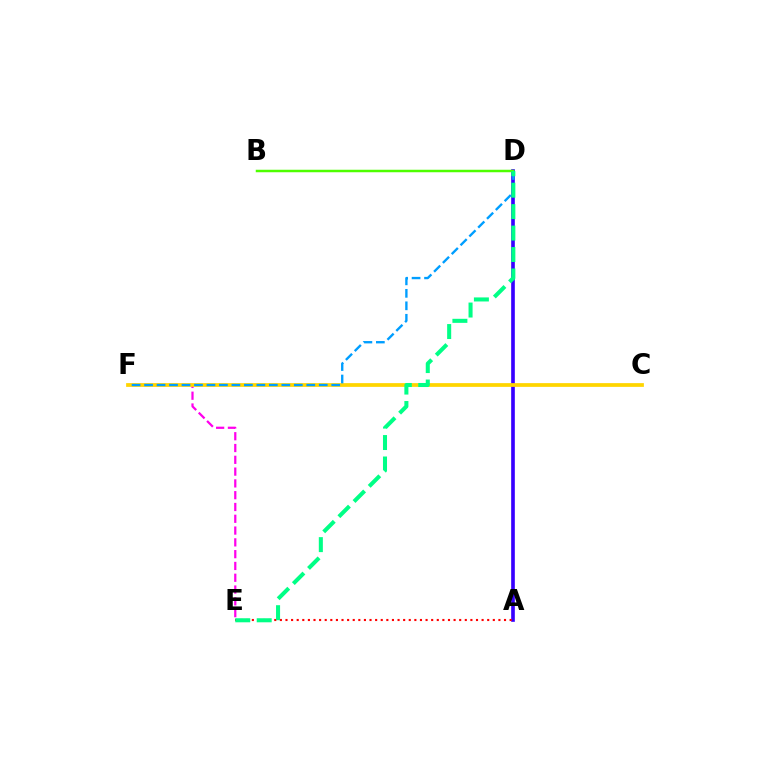{('E', 'F'): [{'color': '#ff00ed', 'line_style': 'dashed', 'thickness': 1.6}], ('A', 'D'): [{'color': '#3700ff', 'line_style': 'solid', 'thickness': 2.62}], ('C', 'F'): [{'color': '#ffd500', 'line_style': 'solid', 'thickness': 2.69}], ('A', 'E'): [{'color': '#ff0000', 'line_style': 'dotted', 'thickness': 1.52}], ('D', 'F'): [{'color': '#009eff', 'line_style': 'dashed', 'thickness': 1.7}], ('B', 'D'): [{'color': '#4fff00', 'line_style': 'solid', 'thickness': 1.79}], ('D', 'E'): [{'color': '#00ff86', 'line_style': 'dashed', 'thickness': 2.91}]}